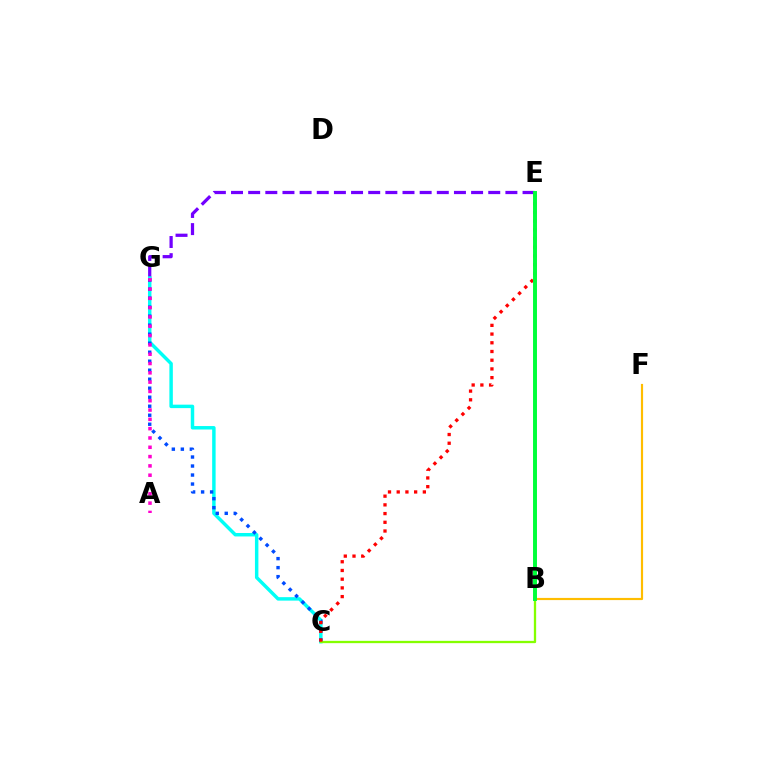{('E', 'G'): [{'color': '#7200ff', 'line_style': 'dashed', 'thickness': 2.33}], ('B', 'F'): [{'color': '#ffbd00', 'line_style': 'solid', 'thickness': 1.57}], ('C', 'G'): [{'color': '#00fff6', 'line_style': 'solid', 'thickness': 2.49}, {'color': '#004bff', 'line_style': 'dotted', 'thickness': 2.45}], ('B', 'C'): [{'color': '#84ff00', 'line_style': 'solid', 'thickness': 1.66}], ('C', 'E'): [{'color': '#ff0000', 'line_style': 'dotted', 'thickness': 2.37}], ('B', 'E'): [{'color': '#00ff39', 'line_style': 'solid', 'thickness': 2.84}], ('A', 'G'): [{'color': '#ff00cf', 'line_style': 'dotted', 'thickness': 2.53}]}